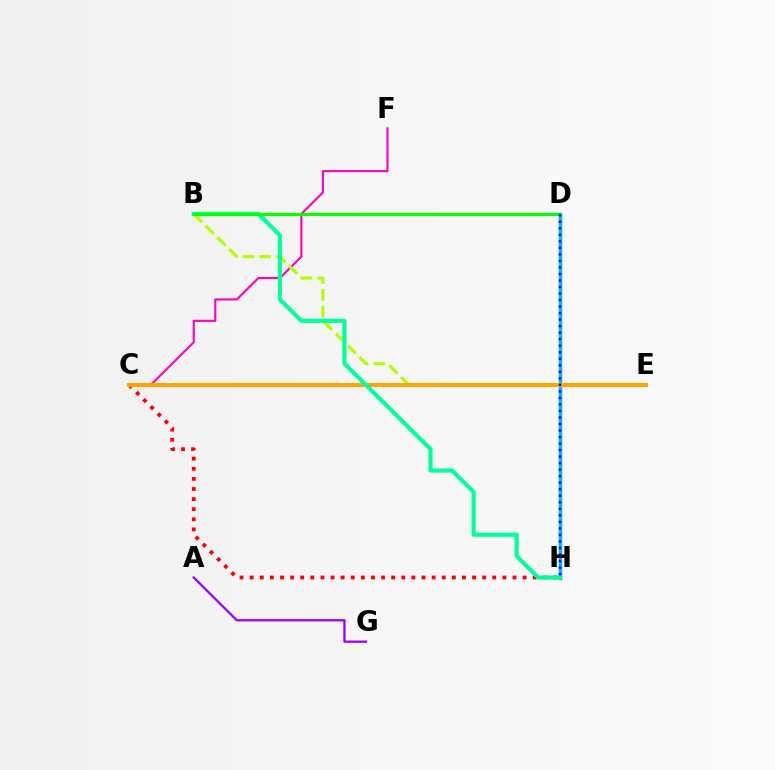{('D', 'H'): [{'color': '#00b5ff', 'line_style': 'solid', 'thickness': 2.51}, {'color': '#0010ff', 'line_style': 'dotted', 'thickness': 1.77}], ('C', 'H'): [{'color': '#ff0000', 'line_style': 'dotted', 'thickness': 2.75}], ('C', 'F'): [{'color': '#ff00bd', 'line_style': 'solid', 'thickness': 1.53}], ('B', 'E'): [{'color': '#b3ff00', 'line_style': 'dashed', 'thickness': 2.26}], ('C', 'E'): [{'color': '#ffa500', 'line_style': 'solid', 'thickness': 2.91}], ('B', 'H'): [{'color': '#00ff9d', 'line_style': 'solid', 'thickness': 2.98}], ('B', 'D'): [{'color': '#08ff00', 'line_style': 'solid', 'thickness': 2.26}], ('A', 'G'): [{'color': '#9b00ff', 'line_style': 'solid', 'thickness': 1.63}]}